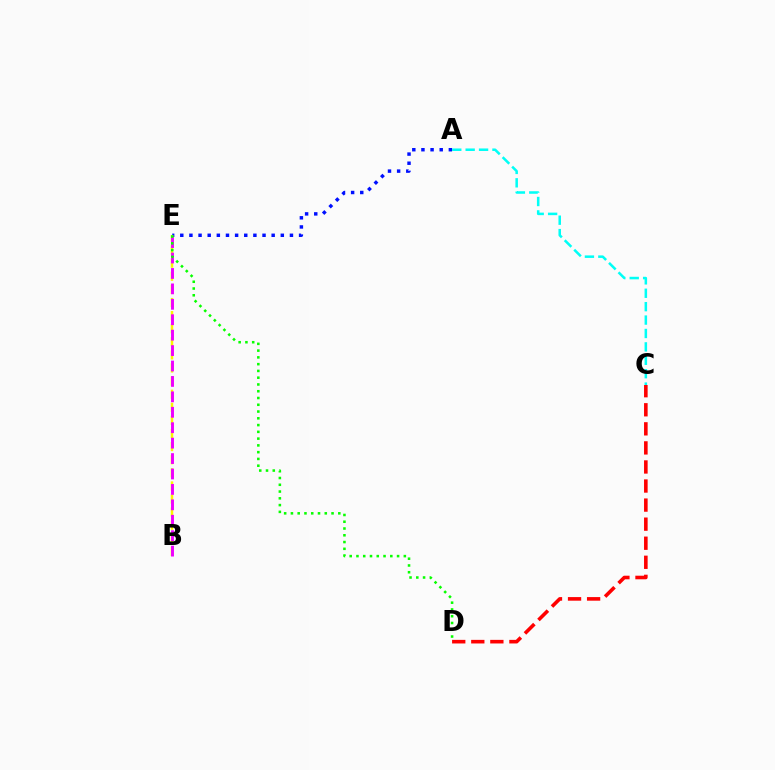{('C', 'D'): [{'color': '#ff0000', 'line_style': 'dashed', 'thickness': 2.59}], ('A', 'E'): [{'color': '#0010ff', 'line_style': 'dotted', 'thickness': 2.48}], ('B', 'E'): [{'color': '#fcf500', 'line_style': 'dashed', 'thickness': 1.78}, {'color': '#ee00ff', 'line_style': 'dashed', 'thickness': 2.1}], ('A', 'C'): [{'color': '#00fff6', 'line_style': 'dashed', 'thickness': 1.82}], ('D', 'E'): [{'color': '#08ff00', 'line_style': 'dotted', 'thickness': 1.84}]}